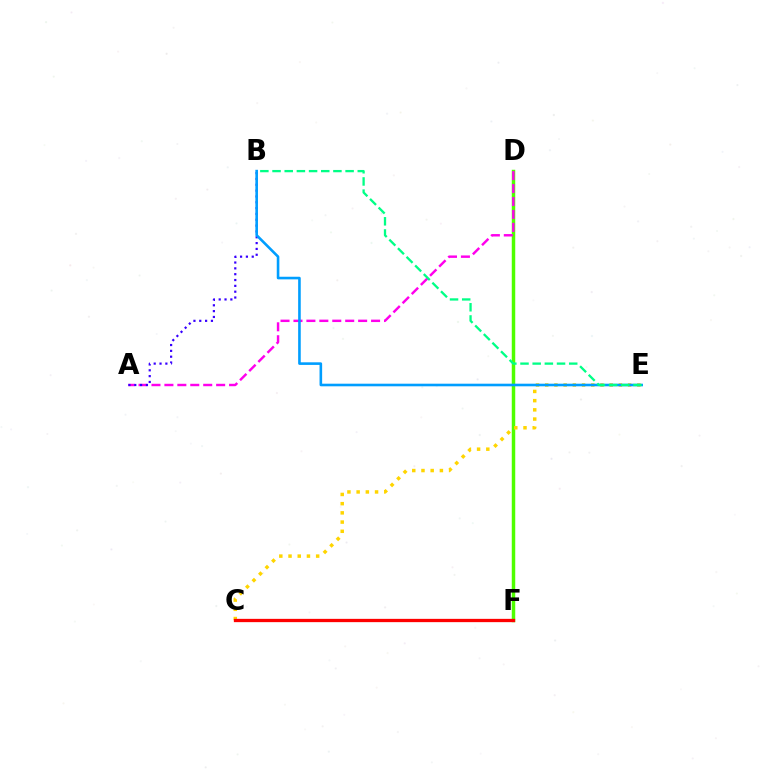{('D', 'F'): [{'color': '#4fff00', 'line_style': 'solid', 'thickness': 2.5}], ('A', 'D'): [{'color': '#ff00ed', 'line_style': 'dashed', 'thickness': 1.76}], ('A', 'B'): [{'color': '#3700ff', 'line_style': 'dotted', 'thickness': 1.58}], ('C', 'E'): [{'color': '#ffd500', 'line_style': 'dotted', 'thickness': 2.5}], ('B', 'E'): [{'color': '#009eff', 'line_style': 'solid', 'thickness': 1.88}, {'color': '#00ff86', 'line_style': 'dashed', 'thickness': 1.65}], ('C', 'F'): [{'color': '#ff0000', 'line_style': 'solid', 'thickness': 2.37}]}